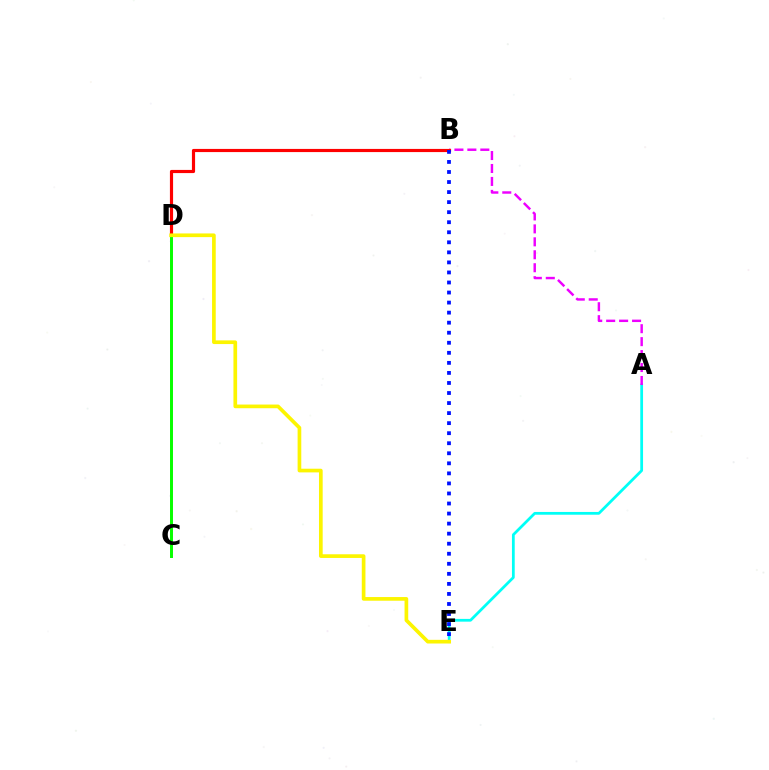{('A', 'E'): [{'color': '#00fff6', 'line_style': 'solid', 'thickness': 1.99}], ('A', 'B'): [{'color': '#ee00ff', 'line_style': 'dashed', 'thickness': 1.76}], ('B', 'D'): [{'color': '#ff0000', 'line_style': 'solid', 'thickness': 2.28}], ('B', 'E'): [{'color': '#0010ff', 'line_style': 'dotted', 'thickness': 2.73}], ('C', 'D'): [{'color': '#08ff00', 'line_style': 'solid', 'thickness': 2.14}], ('D', 'E'): [{'color': '#fcf500', 'line_style': 'solid', 'thickness': 2.65}]}